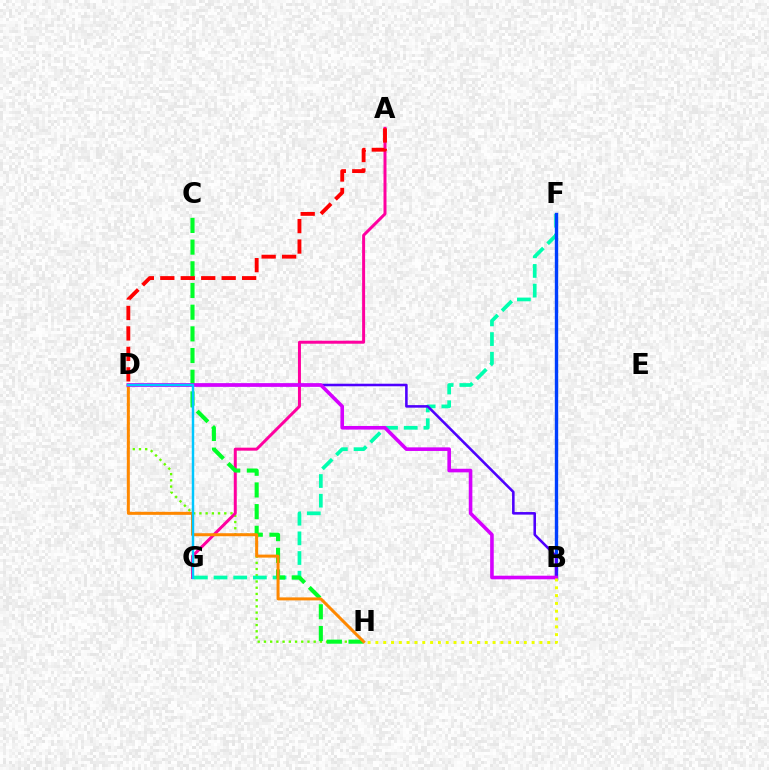{('D', 'H'): [{'color': '#66ff00', 'line_style': 'dotted', 'thickness': 1.69}, {'color': '#ff8800', 'line_style': 'solid', 'thickness': 2.16}], ('F', 'G'): [{'color': '#00ffaf', 'line_style': 'dashed', 'thickness': 2.67}], ('A', 'G'): [{'color': '#ff00a0', 'line_style': 'solid', 'thickness': 2.15}], ('B', 'F'): [{'color': '#003fff', 'line_style': 'solid', 'thickness': 2.43}], ('B', 'D'): [{'color': '#4f00ff', 'line_style': 'solid', 'thickness': 1.85}, {'color': '#d600ff', 'line_style': 'solid', 'thickness': 2.59}], ('C', 'H'): [{'color': '#00ff27', 'line_style': 'dashed', 'thickness': 2.95}], ('A', 'D'): [{'color': '#ff0000', 'line_style': 'dashed', 'thickness': 2.78}], ('B', 'H'): [{'color': '#eeff00', 'line_style': 'dotted', 'thickness': 2.12}], ('D', 'G'): [{'color': '#00c7ff', 'line_style': 'solid', 'thickness': 1.76}]}